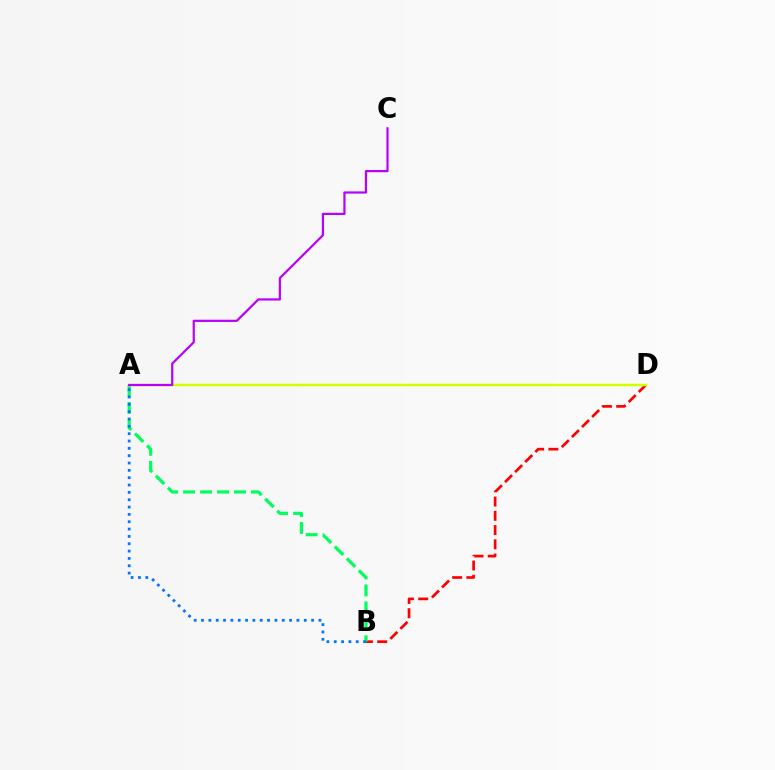{('B', 'D'): [{'color': '#ff0000', 'line_style': 'dashed', 'thickness': 1.94}], ('A', 'B'): [{'color': '#00ff5c', 'line_style': 'dashed', 'thickness': 2.31}, {'color': '#0074ff', 'line_style': 'dotted', 'thickness': 1.99}], ('A', 'D'): [{'color': '#d1ff00', 'line_style': 'solid', 'thickness': 1.79}], ('A', 'C'): [{'color': '#b900ff', 'line_style': 'solid', 'thickness': 1.59}]}